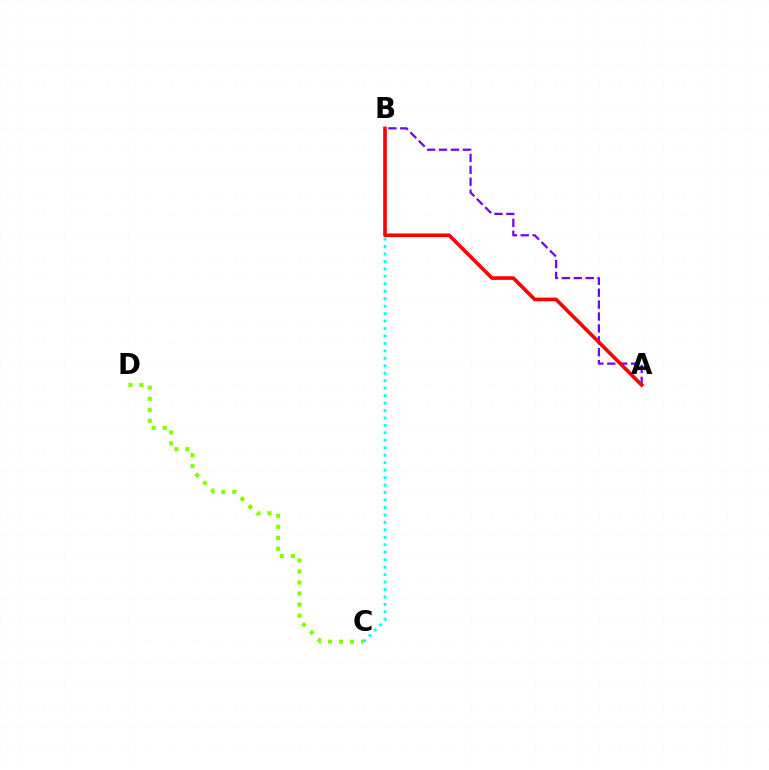{('A', 'B'): [{'color': '#7200ff', 'line_style': 'dashed', 'thickness': 1.62}, {'color': '#ff0000', 'line_style': 'solid', 'thickness': 2.61}], ('C', 'D'): [{'color': '#84ff00', 'line_style': 'dotted', 'thickness': 2.99}], ('B', 'C'): [{'color': '#00fff6', 'line_style': 'dotted', 'thickness': 2.03}]}